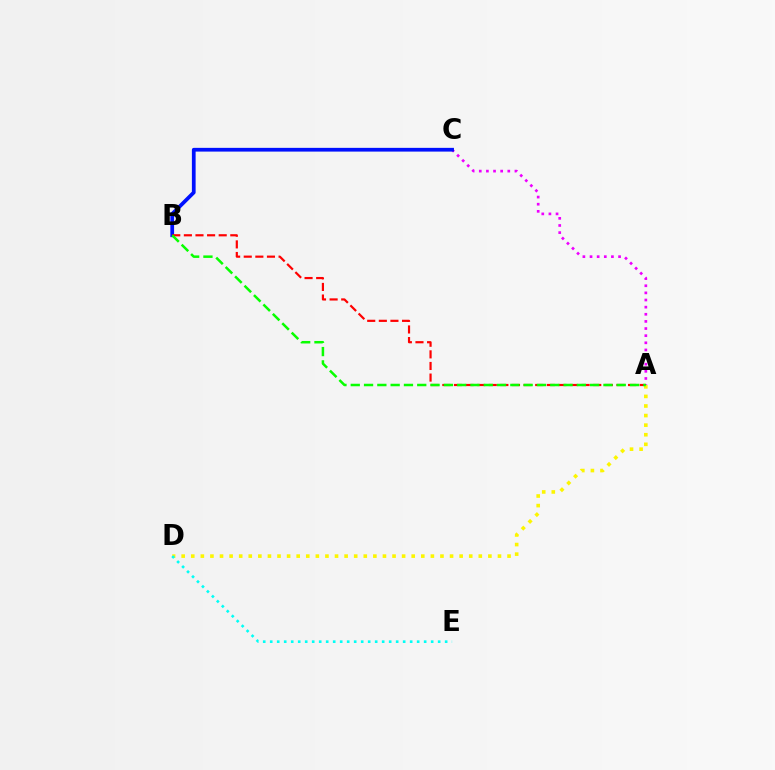{('A', 'C'): [{'color': '#ee00ff', 'line_style': 'dotted', 'thickness': 1.94}], ('B', 'C'): [{'color': '#0010ff', 'line_style': 'solid', 'thickness': 2.69}], ('A', 'B'): [{'color': '#ff0000', 'line_style': 'dashed', 'thickness': 1.58}, {'color': '#08ff00', 'line_style': 'dashed', 'thickness': 1.81}], ('A', 'D'): [{'color': '#fcf500', 'line_style': 'dotted', 'thickness': 2.6}], ('D', 'E'): [{'color': '#00fff6', 'line_style': 'dotted', 'thickness': 1.9}]}